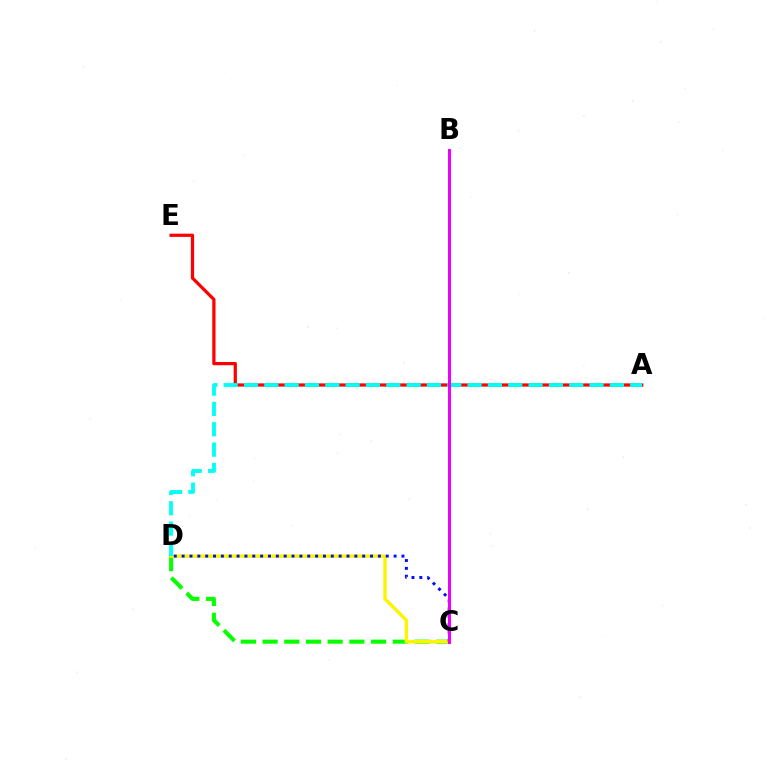{('A', 'E'): [{'color': '#ff0000', 'line_style': 'solid', 'thickness': 2.33}], ('C', 'D'): [{'color': '#08ff00', 'line_style': 'dashed', 'thickness': 2.95}, {'color': '#fcf500', 'line_style': 'solid', 'thickness': 2.46}, {'color': '#0010ff', 'line_style': 'dotted', 'thickness': 2.13}], ('A', 'D'): [{'color': '#00fff6', 'line_style': 'dashed', 'thickness': 2.76}], ('B', 'C'): [{'color': '#ee00ff', 'line_style': 'solid', 'thickness': 2.17}]}